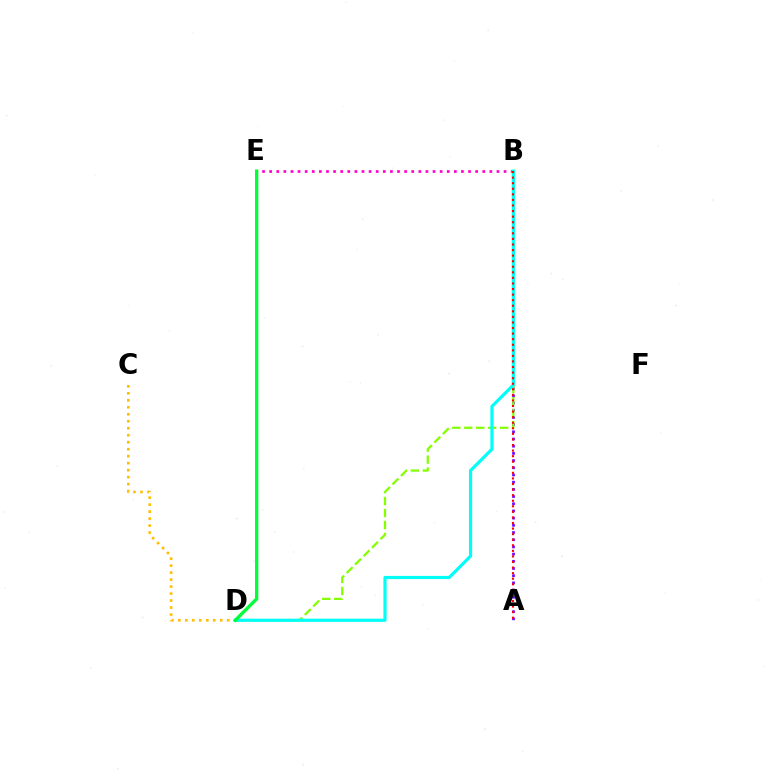{('A', 'B'): [{'color': '#7200ff', 'line_style': 'dotted', 'thickness': 1.95}, {'color': '#ff0000', 'line_style': 'dotted', 'thickness': 1.51}], ('C', 'D'): [{'color': '#ffbd00', 'line_style': 'dotted', 'thickness': 1.9}], ('B', 'E'): [{'color': '#ff00cf', 'line_style': 'dotted', 'thickness': 1.93}], ('B', 'D'): [{'color': '#84ff00', 'line_style': 'dashed', 'thickness': 1.62}, {'color': '#00fff6', 'line_style': 'solid', 'thickness': 2.28}], ('D', 'E'): [{'color': '#004bff', 'line_style': 'dotted', 'thickness': 1.73}, {'color': '#00ff39', 'line_style': 'solid', 'thickness': 2.38}]}